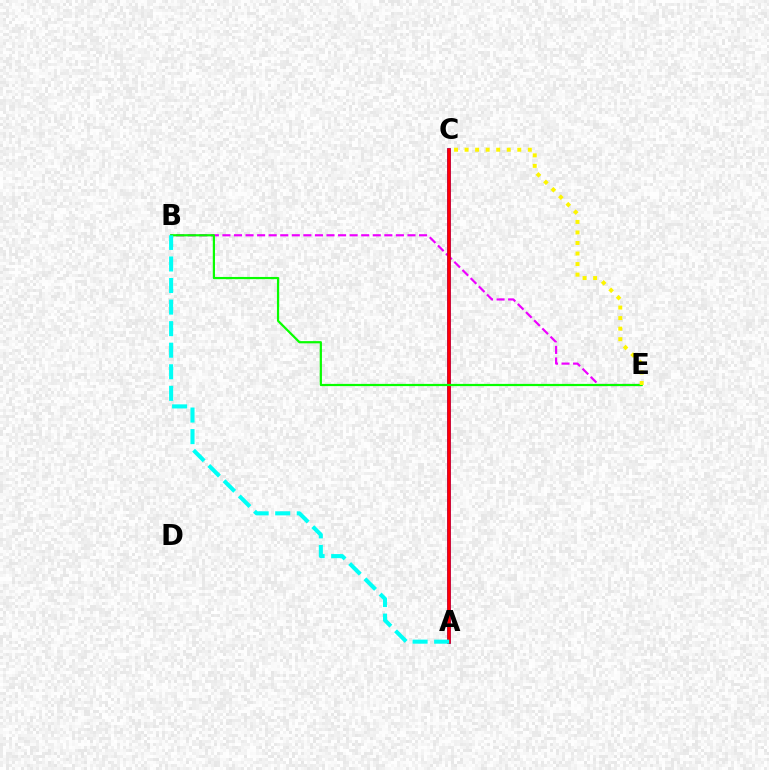{('B', 'E'): [{'color': '#ee00ff', 'line_style': 'dashed', 'thickness': 1.57}, {'color': '#08ff00', 'line_style': 'solid', 'thickness': 1.59}], ('A', 'C'): [{'color': '#0010ff', 'line_style': 'solid', 'thickness': 2.61}, {'color': '#ff0000', 'line_style': 'solid', 'thickness': 2.54}], ('A', 'B'): [{'color': '#00fff6', 'line_style': 'dashed', 'thickness': 2.93}], ('C', 'E'): [{'color': '#fcf500', 'line_style': 'dotted', 'thickness': 2.86}]}